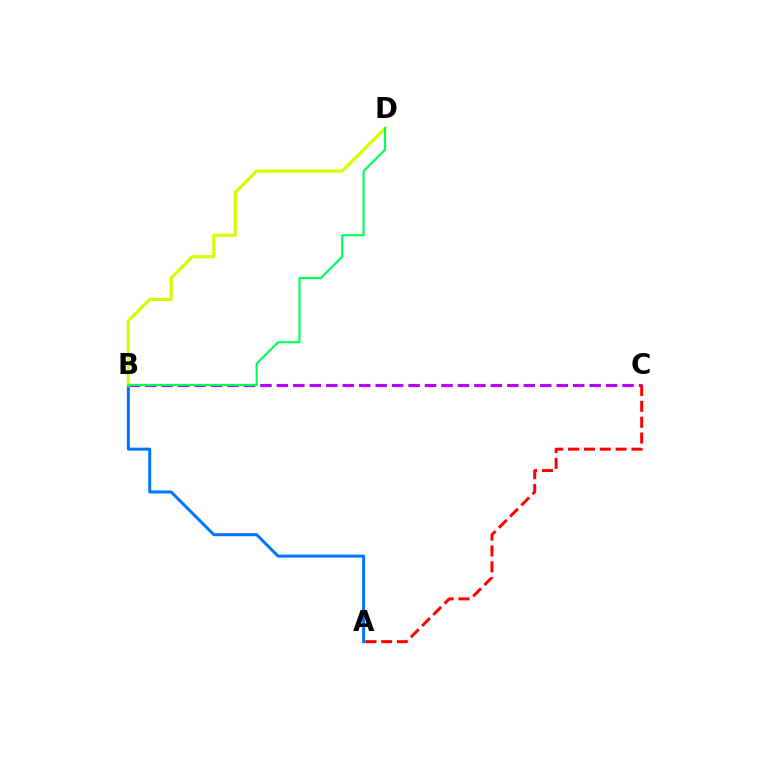{('B', 'C'): [{'color': '#b900ff', 'line_style': 'dashed', 'thickness': 2.24}], ('A', 'B'): [{'color': '#0074ff', 'line_style': 'solid', 'thickness': 2.15}], ('A', 'C'): [{'color': '#ff0000', 'line_style': 'dashed', 'thickness': 2.15}], ('B', 'D'): [{'color': '#d1ff00', 'line_style': 'solid', 'thickness': 2.27}, {'color': '#00ff5c', 'line_style': 'solid', 'thickness': 1.56}]}